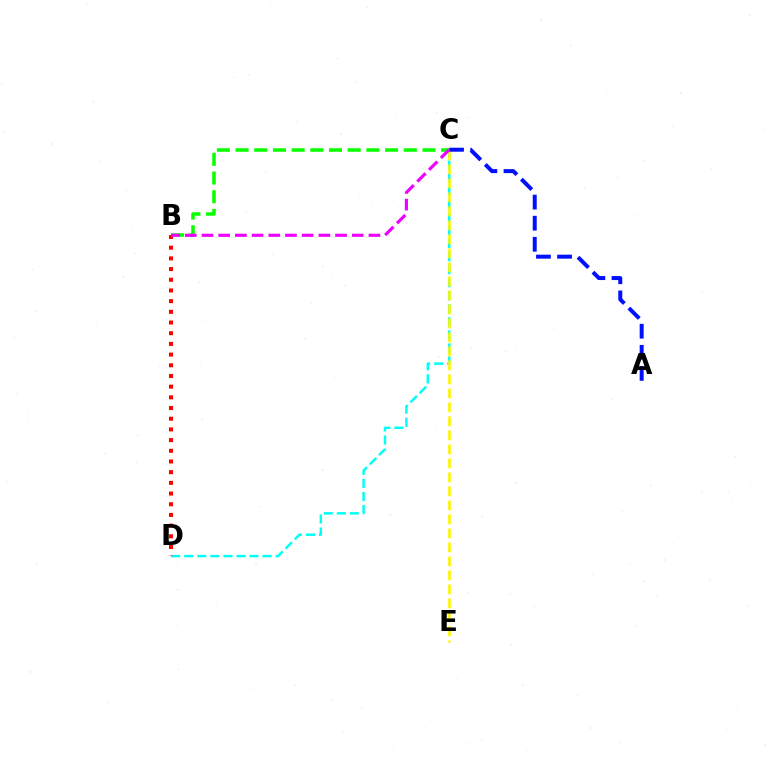{('B', 'C'): [{'color': '#08ff00', 'line_style': 'dashed', 'thickness': 2.54}, {'color': '#ee00ff', 'line_style': 'dashed', 'thickness': 2.27}], ('C', 'D'): [{'color': '#00fff6', 'line_style': 'dashed', 'thickness': 1.77}], ('C', 'E'): [{'color': '#fcf500', 'line_style': 'dashed', 'thickness': 1.9}], ('B', 'D'): [{'color': '#ff0000', 'line_style': 'dotted', 'thickness': 2.9}], ('A', 'C'): [{'color': '#0010ff', 'line_style': 'dashed', 'thickness': 2.87}]}